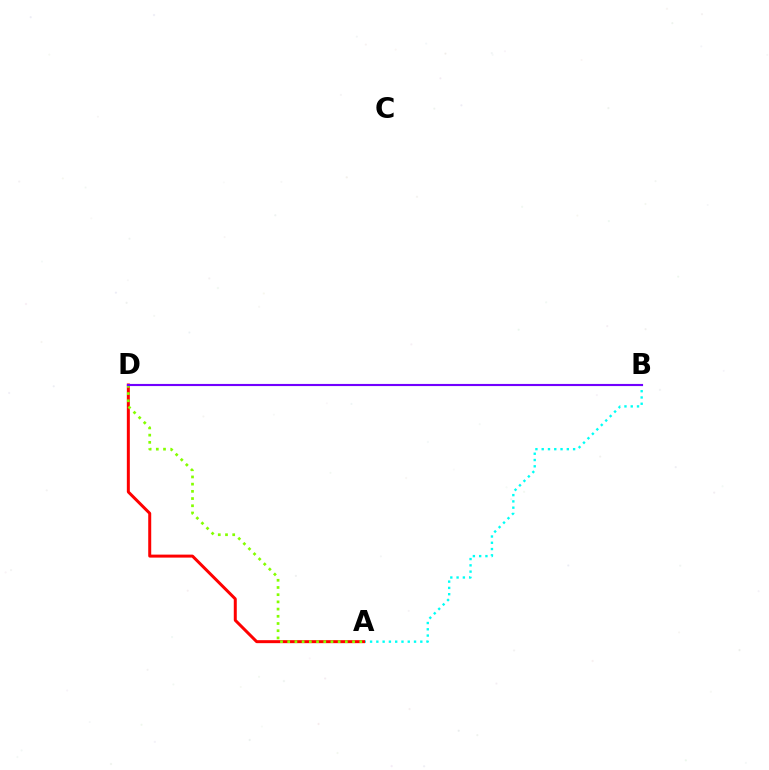{('A', 'B'): [{'color': '#00fff6', 'line_style': 'dotted', 'thickness': 1.71}], ('A', 'D'): [{'color': '#ff0000', 'line_style': 'solid', 'thickness': 2.15}, {'color': '#84ff00', 'line_style': 'dotted', 'thickness': 1.96}], ('B', 'D'): [{'color': '#7200ff', 'line_style': 'solid', 'thickness': 1.53}]}